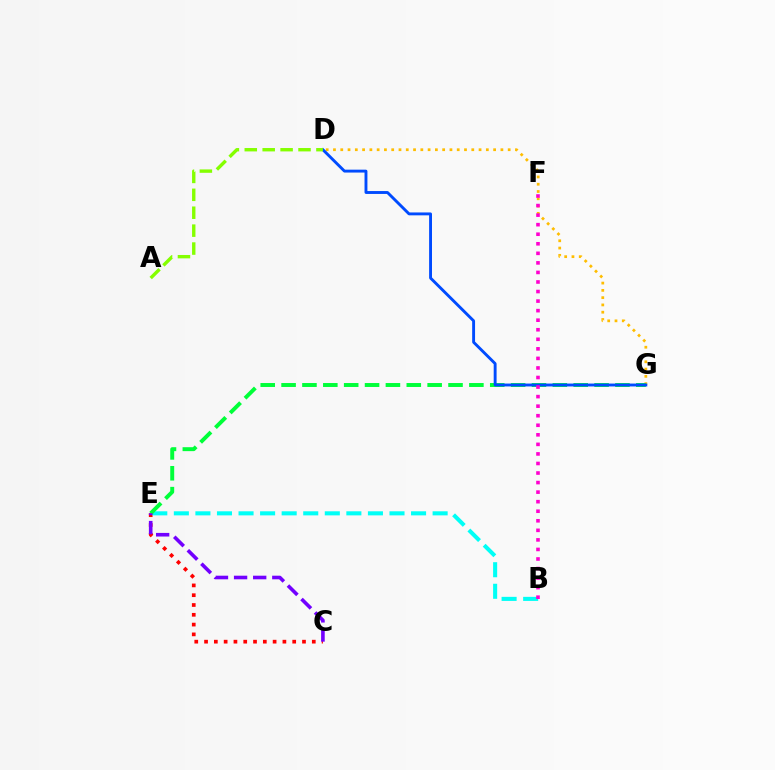{('D', 'G'): [{'color': '#ffbd00', 'line_style': 'dotted', 'thickness': 1.98}, {'color': '#004bff', 'line_style': 'solid', 'thickness': 2.08}], ('C', 'E'): [{'color': '#ff0000', 'line_style': 'dotted', 'thickness': 2.66}, {'color': '#7200ff', 'line_style': 'dashed', 'thickness': 2.6}], ('B', 'E'): [{'color': '#00fff6', 'line_style': 'dashed', 'thickness': 2.93}], ('E', 'G'): [{'color': '#00ff39', 'line_style': 'dashed', 'thickness': 2.83}], ('A', 'D'): [{'color': '#84ff00', 'line_style': 'dashed', 'thickness': 2.43}], ('B', 'F'): [{'color': '#ff00cf', 'line_style': 'dotted', 'thickness': 2.6}]}